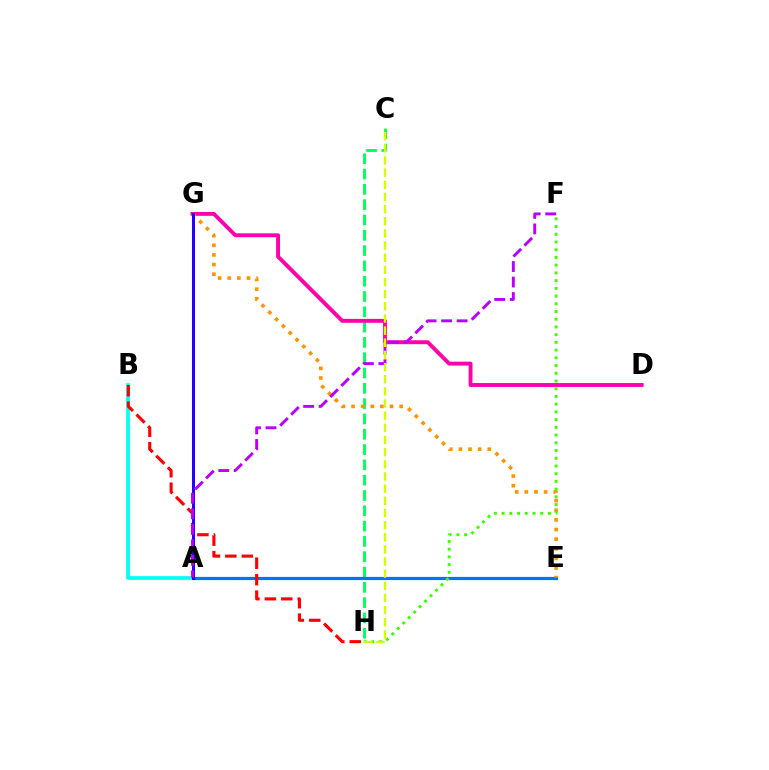{('C', 'H'): [{'color': '#00ff5c', 'line_style': 'dashed', 'thickness': 2.08}, {'color': '#d1ff00', 'line_style': 'dashed', 'thickness': 1.65}], ('D', 'G'): [{'color': '#ff00ac', 'line_style': 'solid', 'thickness': 2.81}], ('A', 'E'): [{'color': '#0074ff', 'line_style': 'solid', 'thickness': 2.3}], ('A', 'B'): [{'color': '#00fff6', 'line_style': 'solid', 'thickness': 2.67}], ('E', 'G'): [{'color': '#ff9400', 'line_style': 'dotted', 'thickness': 2.61}], ('B', 'H'): [{'color': '#ff0000', 'line_style': 'dashed', 'thickness': 2.23}], ('A', 'G'): [{'color': '#2500ff', 'line_style': 'solid', 'thickness': 2.18}], ('A', 'F'): [{'color': '#b900ff', 'line_style': 'dashed', 'thickness': 2.11}], ('F', 'H'): [{'color': '#3dff00', 'line_style': 'dotted', 'thickness': 2.1}]}